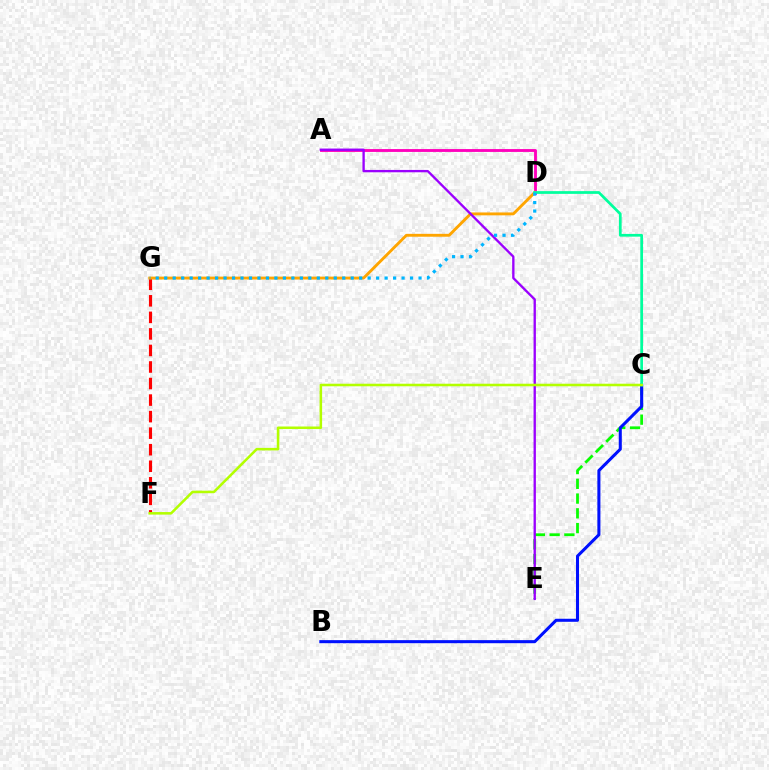{('A', 'D'): [{'color': '#ff00bd', 'line_style': 'solid', 'thickness': 2.06}], ('C', 'E'): [{'color': '#08ff00', 'line_style': 'dashed', 'thickness': 2.0}], ('F', 'G'): [{'color': '#ff0000', 'line_style': 'dashed', 'thickness': 2.25}], ('D', 'G'): [{'color': '#ffa500', 'line_style': 'solid', 'thickness': 2.08}, {'color': '#00b5ff', 'line_style': 'dotted', 'thickness': 2.3}], ('A', 'E'): [{'color': '#9b00ff', 'line_style': 'solid', 'thickness': 1.69}], ('B', 'C'): [{'color': '#0010ff', 'line_style': 'solid', 'thickness': 2.2}], ('C', 'D'): [{'color': '#00ff9d', 'line_style': 'solid', 'thickness': 1.97}], ('C', 'F'): [{'color': '#b3ff00', 'line_style': 'solid', 'thickness': 1.84}]}